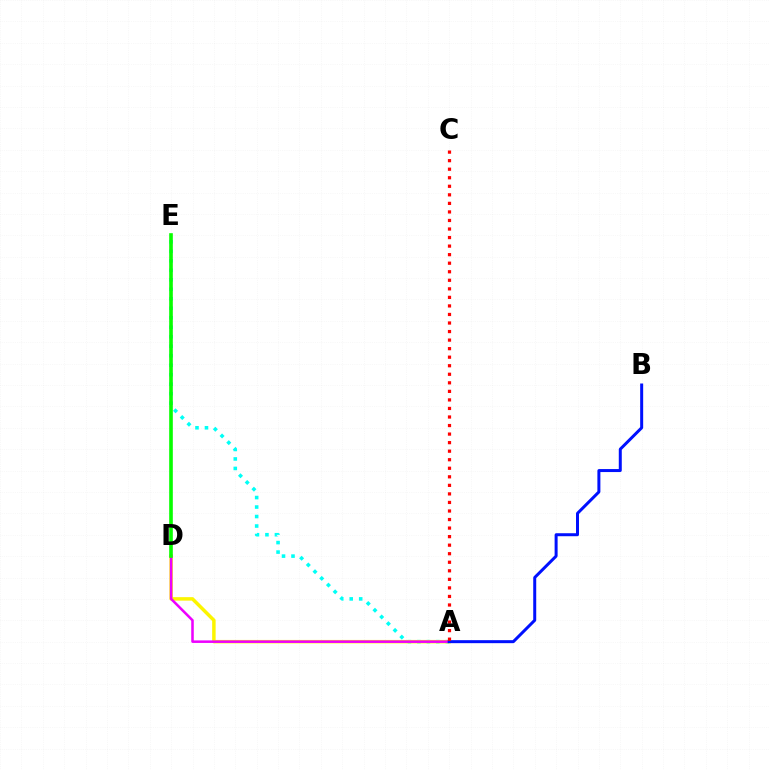{('A', 'E'): [{'color': '#00fff6', 'line_style': 'dotted', 'thickness': 2.58}], ('A', 'D'): [{'color': '#fcf500', 'line_style': 'solid', 'thickness': 2.5}, {'color': '#ee00ff', 'line_style': 'solid', 'thickness': 1.82}], ('A', 'B'): [{'color': '#0010ff', 'line_style': 'solid', 'thickness': 2.16}], ('D', 'E'): [{'color': '#08ff00', 'line_style': 'solid', 'thickness': 2.61}], ('A', 'C'): [{'color': '#ff0000', 'line_style': 'dotted', 'thickness': 2.32}]}